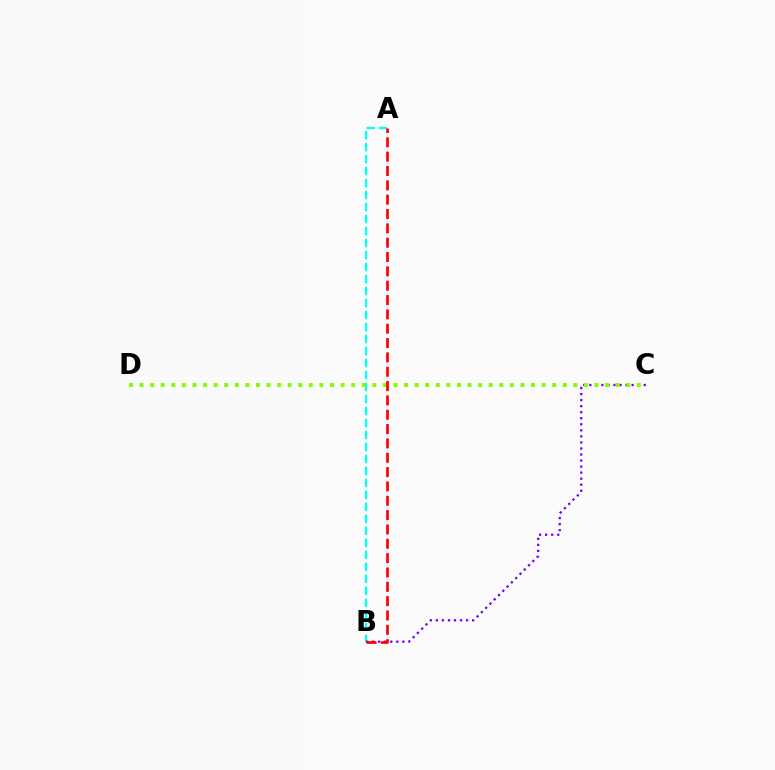{('A', 'B'): [{'color': '#00fff6', 'line_style': 'dashed', 'thickness': 1.63}, {'color': '#ff0000', 'line_style': 'dashed', 'thickness': 1.95}], ('B', 'C'): [{'color': '#7200ff', 'line_style': 'dotted', 'thickness': 1.64}], ('C', 'D'): [{'color': '#84ff00', 'line_style': 'dotted', 'thickness': 2.87}]}